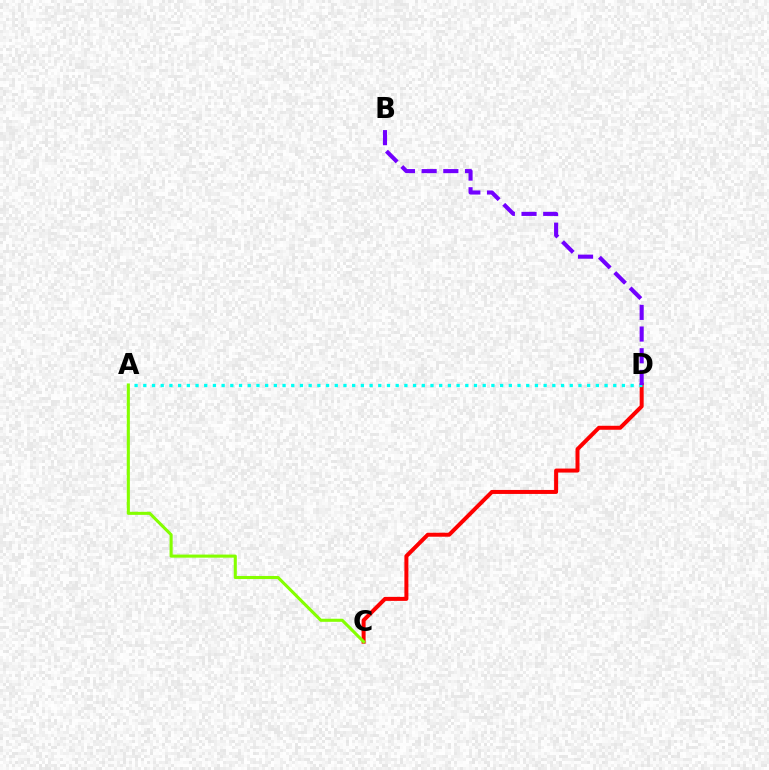{('C', 'D'): [{'color': '#ff0000', 'line_style': 'solid', 'thickness': 2.88}], ('A', 'D'): [{'color': '#00fff6', 'line_style': 'dotted', 'thickness': 2.36}], ('B', 'D'): [{'color': '#7200ff', 'line_style': 'dashed', 'thickness': 2.95}], ('A', 'C'): [{'color': '#84ff00', 'line_style': 'solid', 'thickness': 2.21}]}